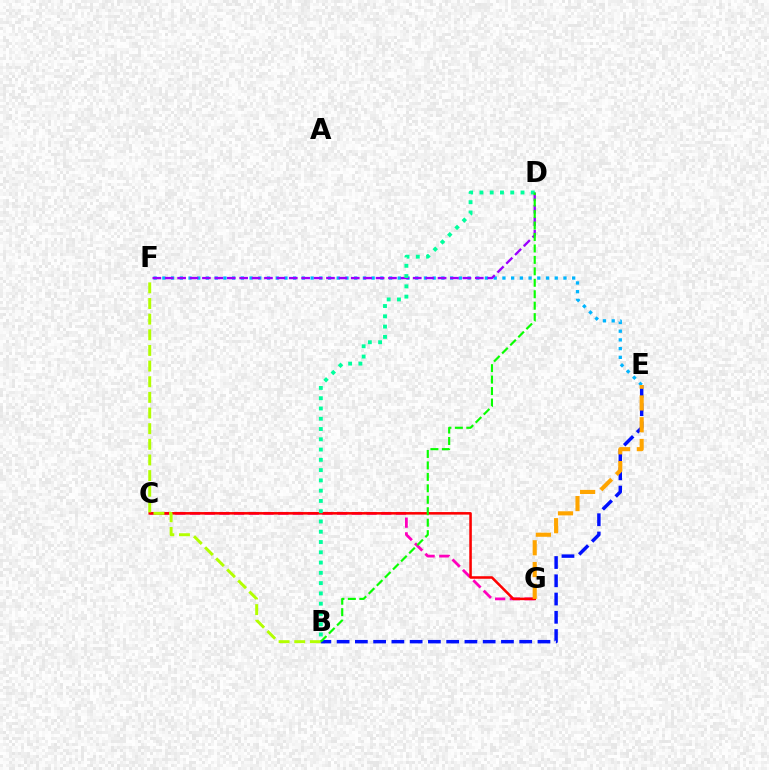{('C', 'G'): [{'color': '#ff00bd', 'line_style': 'dashed', 'thickness': 2.0}, {'color': '#ff0000', 'line_style': 'solid', 'thickness': 1.83}], ('E', 'F'): [{'color': '#00b5ff', 'line_style': 'dotted', 'thickness': 2.37}], ('B', 'F'): [{'color': '#b3ff00', 'line_style': 'dashed', 'thickness': 2.13}], ('D', 'F'): [{'color': '#9b00ff', 'line_style': 'dashed', 'thickness': 1.68}], ('B', 'D'): [{'color': '#00ff9d', 'line_style': 'dotted', 'thickness': 2.79}, {'color': '#08ff00', 'line_style': 'dashed', 'thickness': 1.56}], ('B', 'E'): [{'color': '#0010ff', 'line_style': 'dashed', 'thickness': 2.48}], ('E', 'G'): [{'color': '#ffa500', 'line_style': 'dashed', 'thickness': 2.95}]}